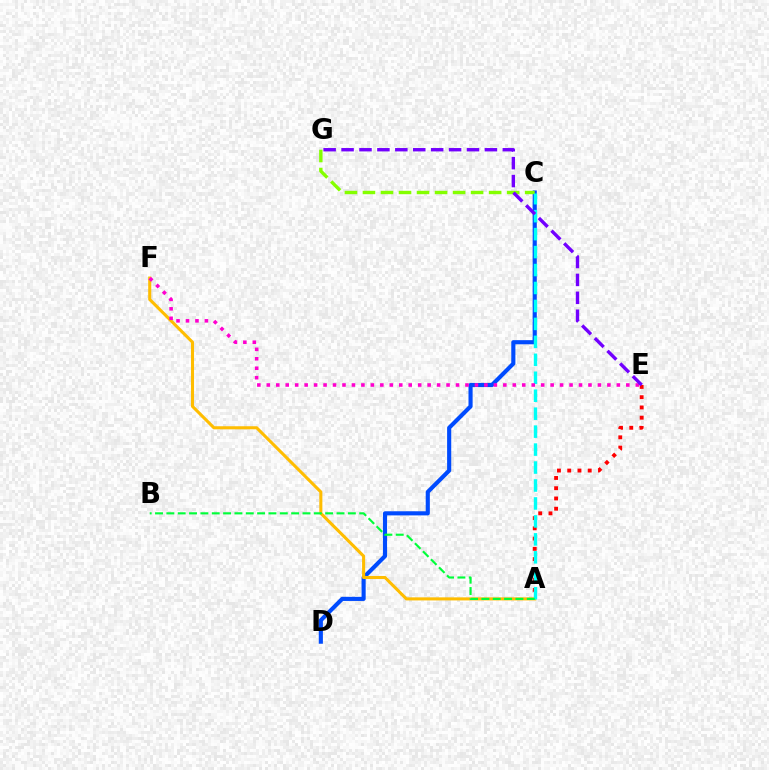{('C', 'D'): [{'color': '#004bff', 'line_style': 'solid', 'thickness': 2.97}], ('C', 'G'): [{'color': '#84ff00', 'line_style': 'dashed', 'thickness': 2.45}], ('A', 'F'): [{'color': '#ffbd00', 'line_style': 'solid', 'thickness': 2.21}], ('A', 'E'): [{'color': '#ff0000', 'line_style': 'dotted', 'thickness': 2.79}], ('A', 'C'): [{'color': '#00fff6', 'line_style': 'dashed', 'thickness': 2.44}], ('A', 'B'): [{'color': '#00ff39', 'line_style': 'dashed', 'thickness': 1.54}], ('E', 'F'): [{'color': '#ff00cf', 'line_style': 'dotted', 'thickness': 2.57}], ('E', 'G'): [{'color': '#7200ff', 'line_style': 'dashed', 'thickness': 2.43}]}